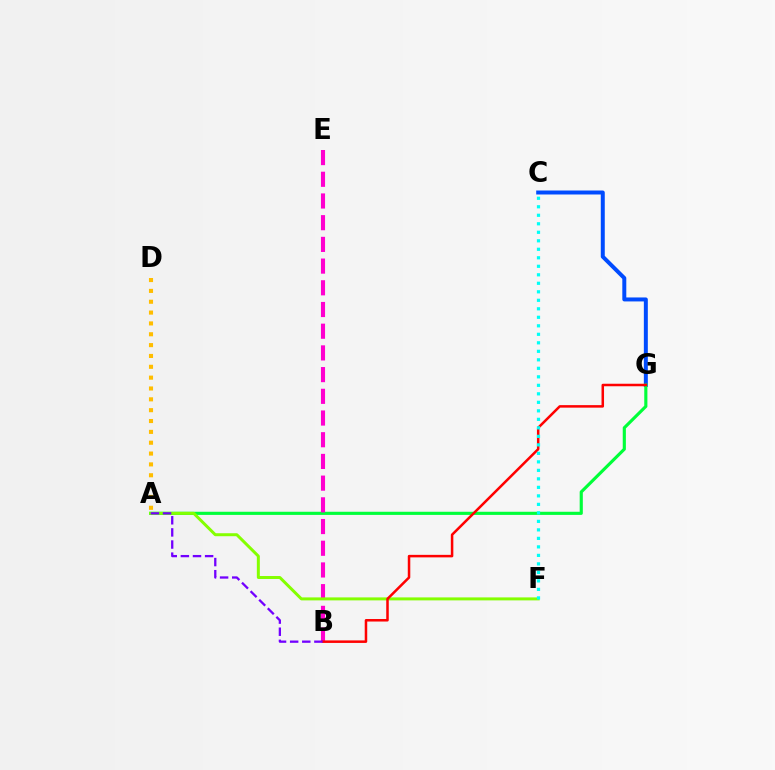{('C', 'G'): [{'color': '#004bff', 'line_style': 'solid', 'thickness': 2.86}], ('A', 'D'): [{'color': '#ffbd00', 'line_style': 'dotted', 'thickness': 2.95}], ('A', 'G'): [{'color': '#00ff39', 'line_style': 'solid', 'thickness': 2.26}], ('B', 'E'): [{'color': '#ff00cf', 'line_style': 'dashed', 'thickness': 2.95}], ('A', 'F'): [{'color': '#84ff00', 'line_style': 'solid', 'thickness': 2.15}], ('B', 'G'): [{'color': '#ff0000', 'line_style': 'solid', 'thickness': 1.81}], ('C', 'F'): [{'color': '#00fff6', 'line_style': 'dotted', 'thickness': 2.31}], ('A', 'B'): [{'color': '#7200ff', 'line_style': 'dashed', 'thickness': 1.65}]}